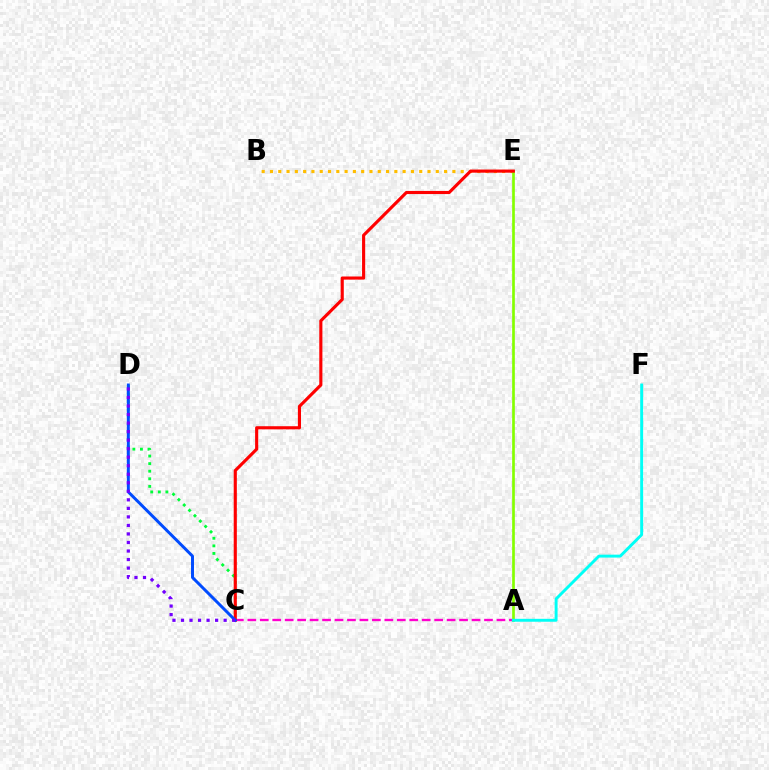{('B', 'E'): [{'color': '#ffbd00', 'line_style': 'dotted', 'thickness': 2.25}], ('C', 'D'): [{'color': '#00ff39', 'line_style': 'dotted', 'thickness': 2.06}, {'color': '#004bff', 'line_style': 'solid', 'thickness': 2.14}, {'color': '#7200ff', 'line_style': 'dotted', 'thickness': 2.32}], ('A', 'C'): [{'color': '#ff00cf', 'line_style': 'dashed', 'thickness': 1.69}], ('A', 'E'): [{'color': '#84ff00', 'line_style': 'solid', 'thickness': 1.93}], ('C', 'E'): [{'color': '#ff0000', 'line_style': 'solid', 'thickness': 2.25}], ('A', 'F'): [{'color': '#00fff6', 'line_style': 'solid', 'thickness': 2.1}]}